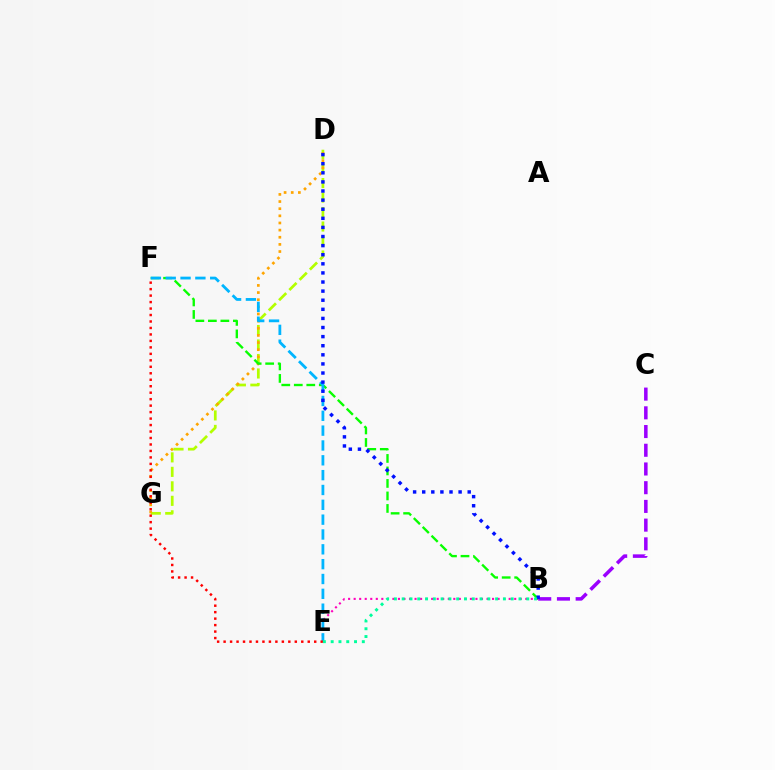{('D', 'G'): [{'color': '#b3ff00', 'line_style': 'dashed', 'thickness': 1.97}, {'color': '#ffa500', 'line_style': 'dotted', 'thickness': 1.94}], ('B', 'E'): [{'color': '#ff00bd', 'line_style': 'dotted', 'thickness': 1.5}, {'color': '#00ff9d', 'line_style': 'dotted', 'thickness': 2.12}], ('B', 'F'): [{'color': '#08ff00', 'line_style': 'dashed', 'thickness': 1.7}], ('B', 'C'): [{'color': '#9b00ff', 'line_style': 'dashed', 'thickness': 2.54}], ('E', 'F'): [{'color': '#00b5ff', 'line_style': 'dashed', 'thickness': 2.02}, {'color': '#ff0000', 'line_style': 'dotted', 'thickness': 1.76}], ('B', 'D'): [{'color': '#0010ff', 'line_style': 'dotted', 'thickness': 2.47}]}